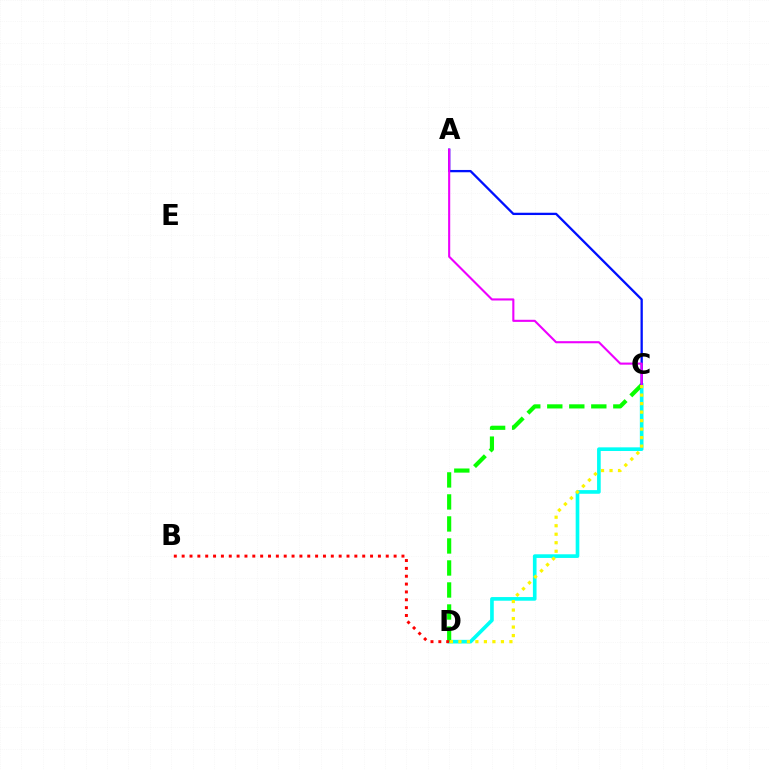{('C', 'D'): [{'color': '#00fff6', 'line_style': 'solid', 'thickness': 2.63}, {'color': '#08ff00', 'line_style': 'dashed', 'thickness': 2.99}, {'color': '#fcf500', 'line_style': 'dotted', 'thickness': 2.31}], ('A', 'C'): [{'color': '#0010ff', 'line_style': 'solid', 'thickness': 1.65}, {'color': '#ee00ff', 'line_style': 'solid', 'thickness': 1.51}], ('B', 'D'): [{'color': '#ff0000', 'line_style': 'dotted', 'thickness': 2.13}]}